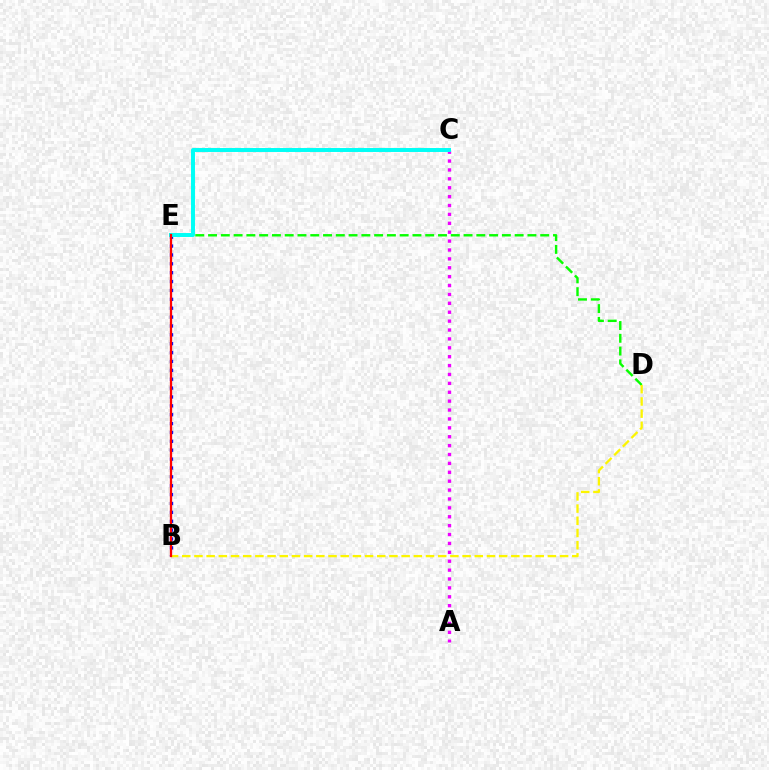{('D', 'E'): [{'color': '#08ff00', 'line_style': 'dashed', 'thickness': 1.74}], ('A', 'C'): [{'color': '#ee00ff', 'line_style': 'dotted', 'thickness': 2.42}], ('B', 'E'): [{'color': '#0010ff', 'line_style': 'dotted', 'thickness': 2.41}, {'color': '#ff0000', 'line_style': 'solid', 'thickness': 1.64}], ('C', 'E'): [{'color': '#00fff6', 'line_style': 'solid', 'thickness': 2.85}], ('B', 'D'): [{'color': '#fcf500', 'line_style': 'dashed', 'thickness': 1.66}]}